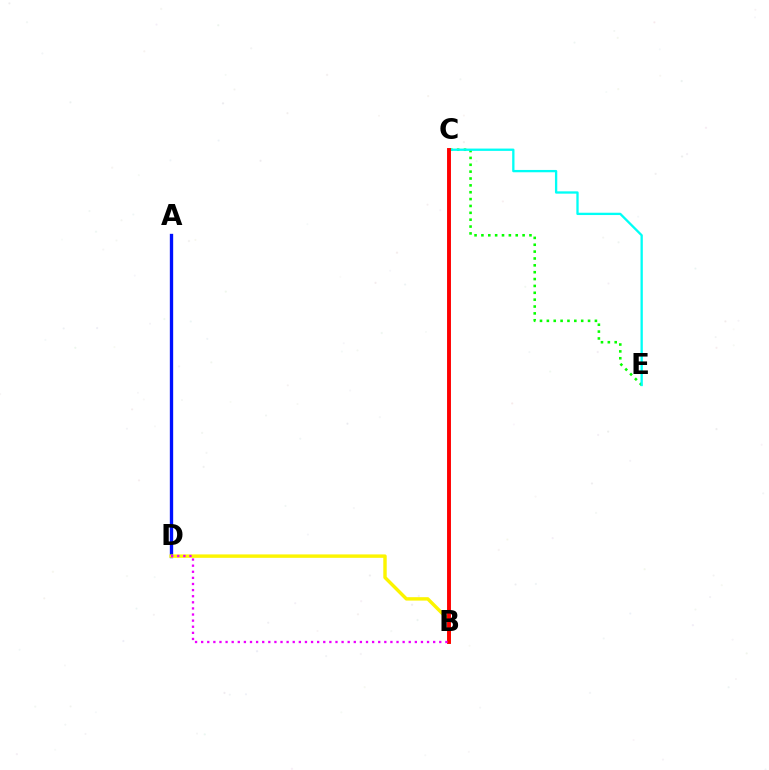{('C', 'E'): [{'color': '#08ff00', 'line_style': 'dotted', 'thickness': 1.86}, {'color': '#00fff6', 'line_style': 'solid', 'thickness': 1.67}], ('A', 'D'): [{'color': '#0010ff', 'line_style': 'solid', 'thickness': 2.4}], ('B', 'D'): [{'color': '#fcf500', 'line_style': 'solid', 'thickness': 2.46}, {'color': '#ee00ff', 'line_style': 'dotted', 'thickness': 1.66}], ('B', 'C'): [{'color': '#ff0000', 'line_style': 'solid', 'thickness': 2.81}]}